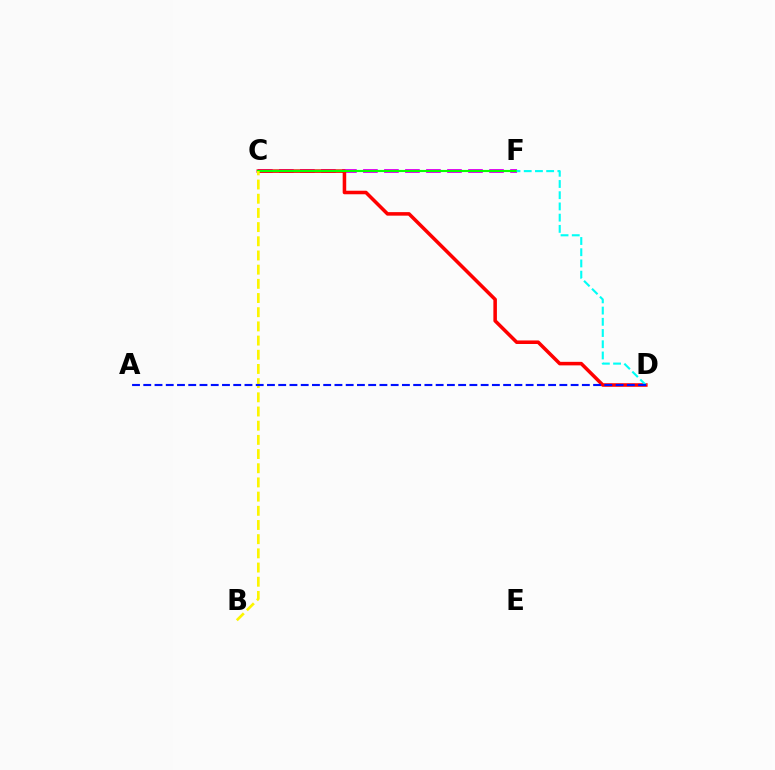{('C', 'F'): [{'color': '#ee00ff', 'line_style': 'dashed', 'thickness': 2.85}, {'color': '#08ff00', 'line_style': 'solid', 'thickness': 1.53}], ('C', 'D'): [{'color': '#ff0000', 'line_style': 'solid', 'thickness': 2.55}], ('D', 'F'): [{'color': '#00fff6', 'line_style': 'dashed', 'thickness': 1.52}], ('B', 'C'): [{'color': '#fcf500', 'line_style': 'dashed', 'thickness': 1.93}], ('A', 'D'): [{'color': '#0010ff', 'line_style': 'dashed', 'thickness': 1.53}]}